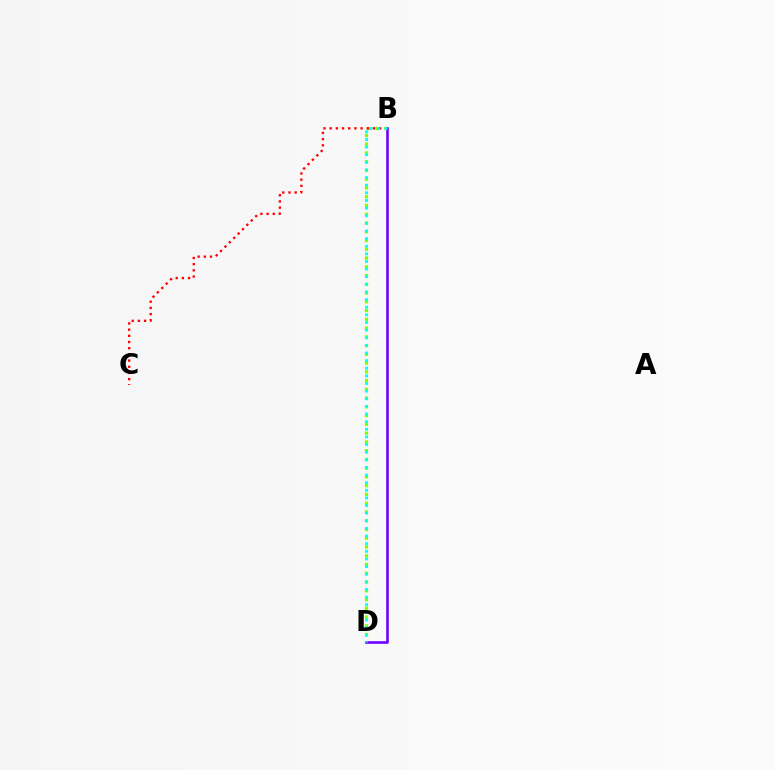{('B', 'D'): [{'color': '#84ff00', 'line_style': 'dotted', 'thickness': 2.38}, {'color': '#7200ff', 'line_style': 'solid', 'thickness': 1.89}, {'color': '#00fff6', 'line_style': 'dotted', 'thickness': 2.07}], ('B', 'C'): [{'color': '#ff0000', 'line_style': 'dotted', 'thickness': 1.68}]}